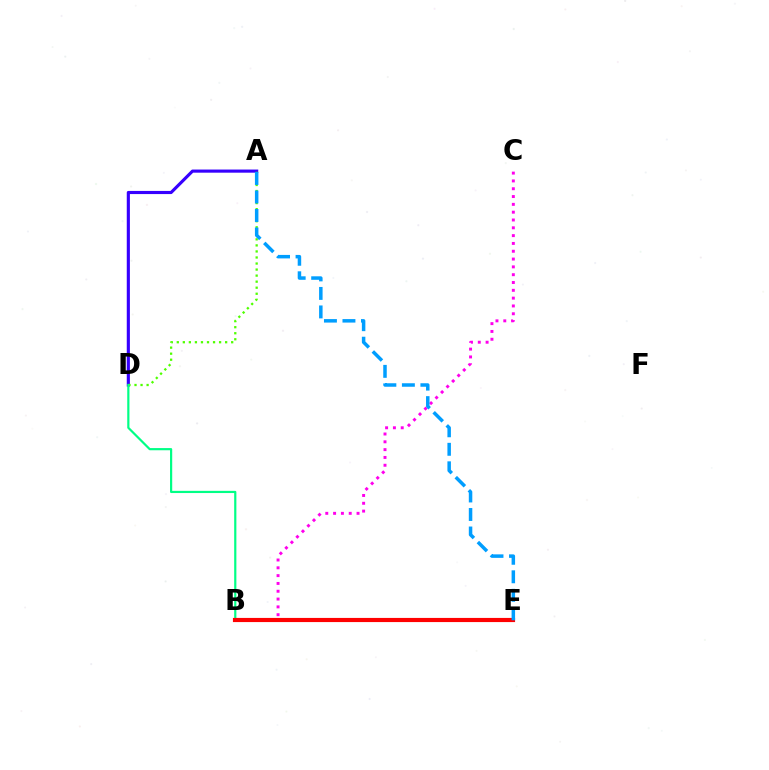{('B', 'E'): [{'color': '#ffd500', 'line_style': 'dotted', 'thickness': 1.74}, {'color': '#ff0000', 'line_style': 'solid', 'thickness': 2.99}], ('B', 'C'): [{'color': '#ff00ed', 'line_style': 'dotted', 'thickness': 2.12}], ('A', 'D'): [{'color': '#3700ff', 'line_style': 'solid', 'thickness': 2.26}, {'color': '#4fff00', 'line_style': 'dotted', 'thickness': 1.64}], ('B', 'D'): [{'color': '#00ff86', 'line_style': 'solid', 'thickness': 1.58}], ('A', 'E'): [{'color': '#009eff', 'line_style': 'dashed', 'thickness': 2.51}]}